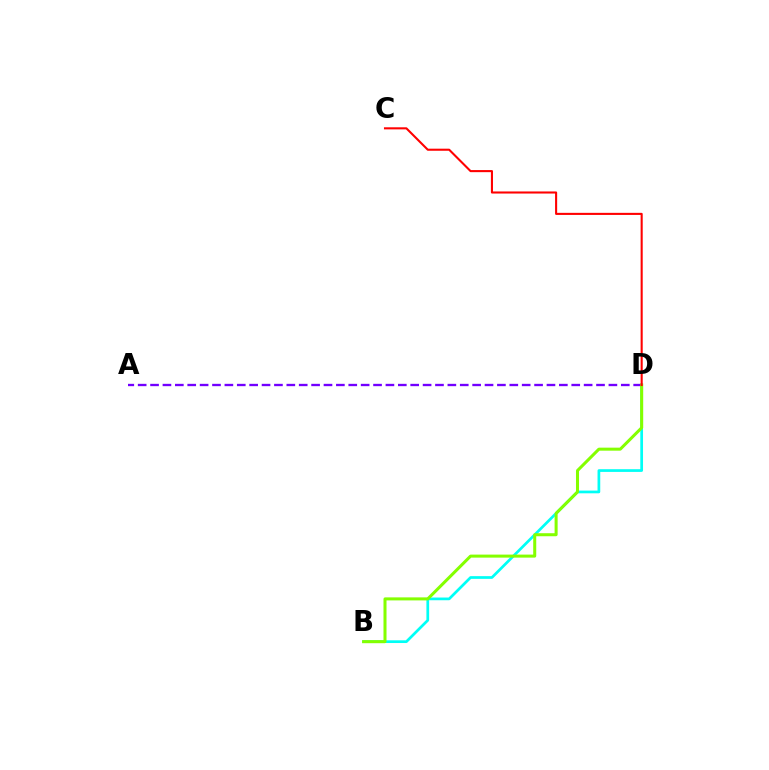{('B', 'D'): [{'color': '#00fff6', 'line_style': 'solid', 'thickness': 1.96}, {'color': '#84ff00', 'line_style': 'solid', 'thickness': 2.18}], ('A', 'D'): [{'color': '#7200ff', 'line_style': 'dashed', 'thickness': 1.68}], ('C', 'D'): [{'color': '#ff0000', 'line_style': 'solid', 'thickness': 1.5}]}